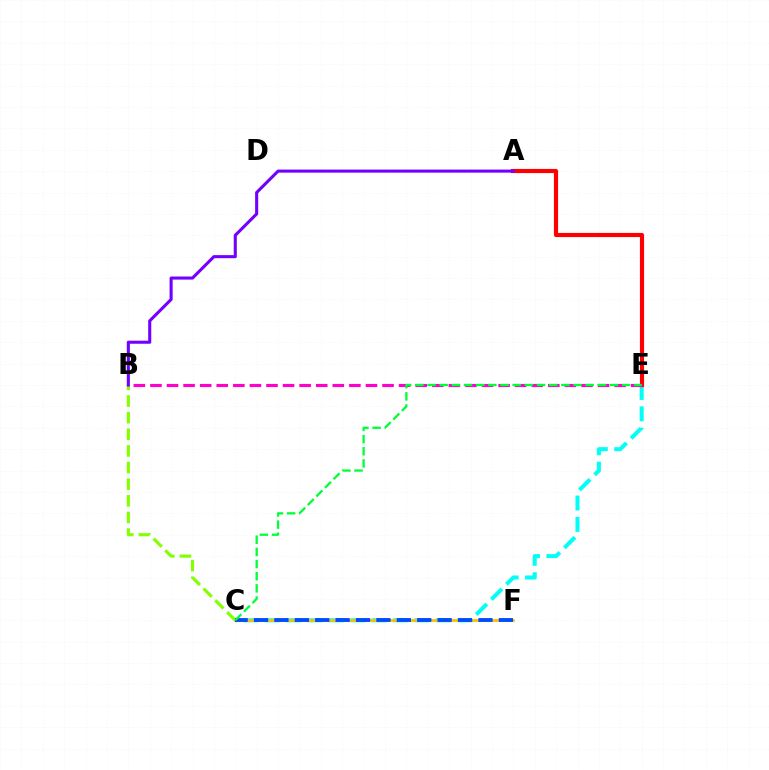{('C', 'E'): [{'color': '#00fff6', 'line_style': 'dashed', 'thickness': 2.9}, {'color': '#00ff39', 'line_style': 'dashed', 'thickness': 1.65}], ('B', 'C'): [{'color': '#84ff00', 'line_style': 'dashed', 'thickness': 2.26}], ('C', 'F'): [{'color': '#ffbd00', 'line_style': 'solid', 'thickness': 1.96}, {'color': '#004bff', 'line_style': 'dashed', 'thickness': 2.77}], ('A', 'E'): [{'color': '#ff0000', 'line_style': 'solid', 'thickness': 2.98}], ('B', 'E'): [{'color': '#ff00cf', 'line_style': 'dashed', 'thickness': 2.25}], ('A', 'B'): [{'color': '#7200ff', 'line_style': 'solid', 'thickness': 2.22}]}